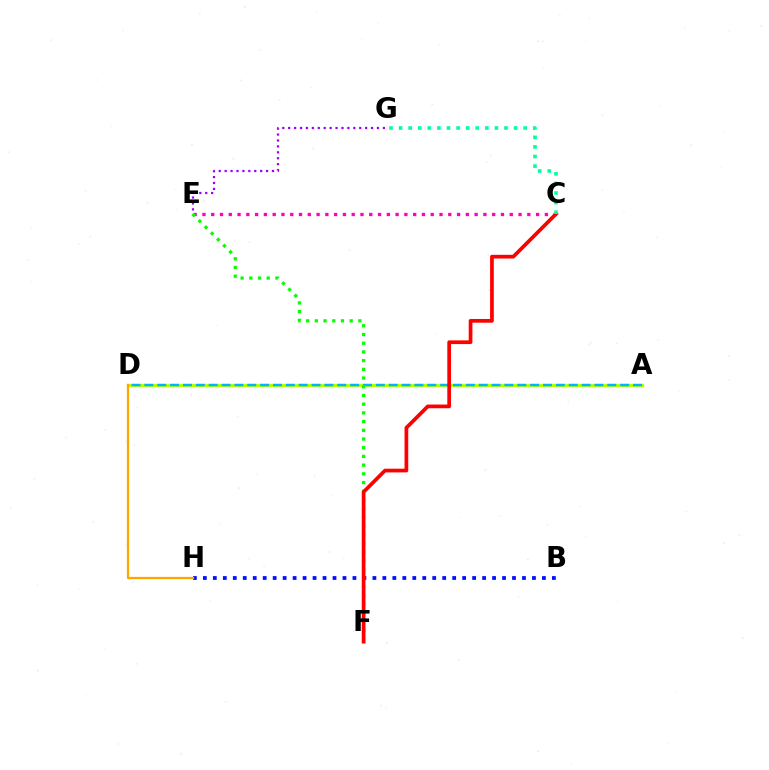{('C', 'E'): [{'color': '#ff00bd', 'line_style': 'dotted', 'thickness': 2.39}], ('A', 'D'): [{'color': '#b3ff00', 'line_style': 'solid', 'thickness': 2.31}, {'color': '#00b5ff', 'line_style': 'dashed', 'thickness': 1.75}], ('B', 'H'): [{'color': '#0010ff', 'line_style': 'dotted', 'thickness': 2.71}], ('E', 'F'): [{'color': '#08ff00', 'line_style': 'dotted', 'thickness': 2.37}], ('D', 'H'): [{'color': '#ffa500', 'line_style': 'solid', 'thickness': 1.63}], ('C', 'F'): [{'color': '#ff0000', 'line_style': 'solid', 'thickness': 2.68}], ('E', 'G'): [{'color': '#9b00ff', 'line_style': 'dotted', 'thickness': 1.61}], ('C', 'G'): [{'color': '#00ff9d', 'line_style': 'dotted', 'thickness': 2.6}]}